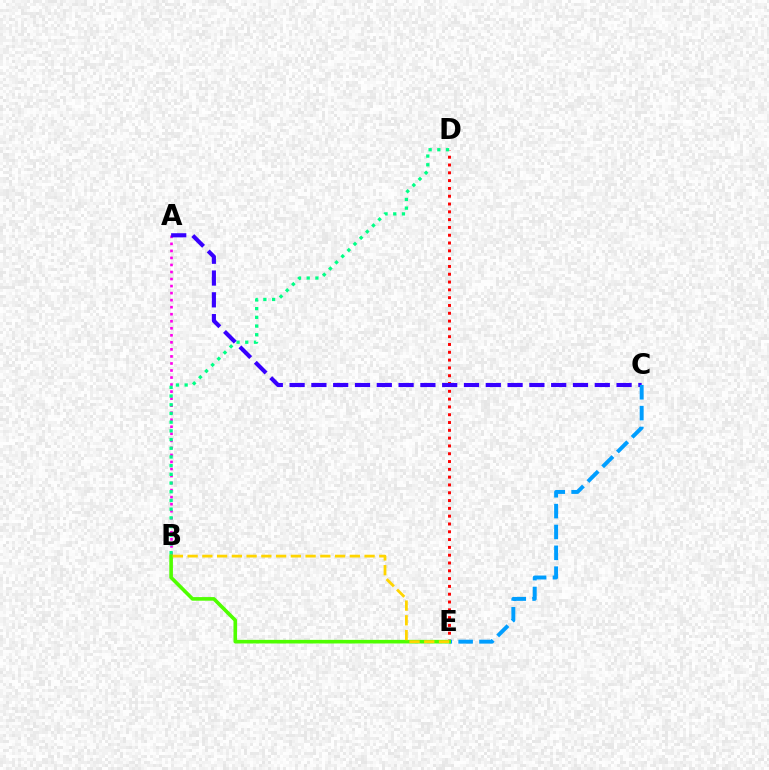{('D', 'E'): [{'color': '#ff0000', 'line_style': 'dotted', 'thickness': 2.12}], ('A', 'B'): [{'color': '#ff00ed', 'line_style': 'dotted', 'thickness': 1.91}], ('B', 'D'): [{'color': '#00ff86', 'line_style': 'dotted', 'thickness': 2.36}], ('A', 'C'): [{'color': '#3700ff', 'line_style': 'dashed', 'thickness': 2.96}], ('C', 'E'): [{'color': '#009eff', 'line_style': 'dashed', 'thickness': 2.83}], ('B', 'E'): [{'color': '#4fff00', 'line_style': 'solid', 'thickness': 2.6}, {'color': '#ffd500', 'line_style': 'dashed', 'thickness': 2.0}]}